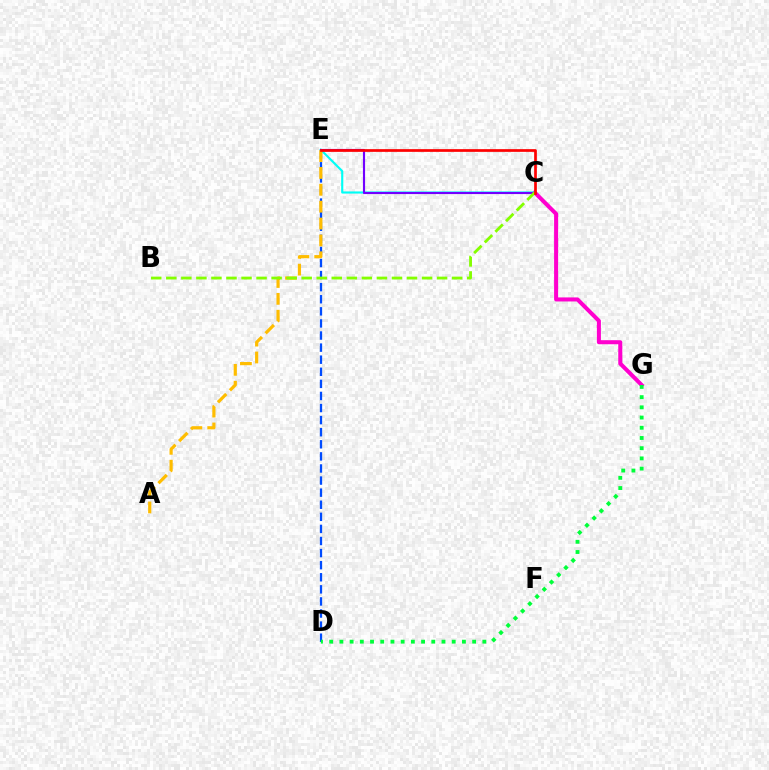{('D', 'E'): [{'color': '#004bff', 'line_style': 'dashed', 'thickness': 1.64}], ('C', 'G'): [{'color': '#ff00cf', 'line_style': 'solid', 'thickness': 2.91}], ('C', 'E'): [{'color': '#00fff6', 'line_style': 'solid', 'thickness': 1.54}, {'color': '#7200ff', 'line_style': 'solid', 'thickness': 1.54}, {'color': '#ff0000', 'line_style': 'solid', 'thickness': 1.95}], ('D', 'G'): [{'color': '#00ff39', 'line_style': 'dotted', 'thickness': 2.77}], ('A', 'E'): [{'color': '#ffbd00', 'line_style': 'dashed', 'thickness': 2.29}], ('B', 'C'): [{'color': '#84ff00', 'line_style': 'dashed', 'thickness': 2.04}]}